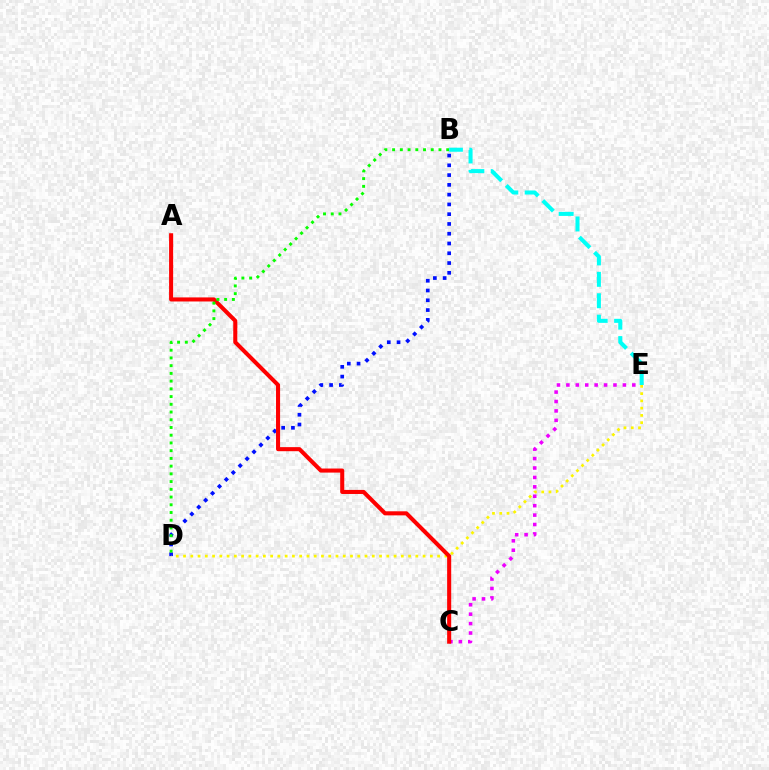{('B', 'D'): [{'color': '#0010ff', 'line_style': 'dotted', 'thickness': 2.65}, {'color': '#08ff00', 'line_style': 'dotted', 'thickness': 2.1}], ('C', 'E'): [{'color': '#ee00ff', 'line_style': 'dotted', 'thickness': 2.56}], ('D', 'E'): [{'color': '#fcf500', 'line_style': 'dotted', 'thickness': 1.97}], ('A', 'C'): [{'color': '#ff0000', 'line_style': 'solid', 'thickness': 2.92}], ('B', 'E'): [{'color': '#00fff6', 'line_style': 'dashed', 'thickness': 2.91}]}